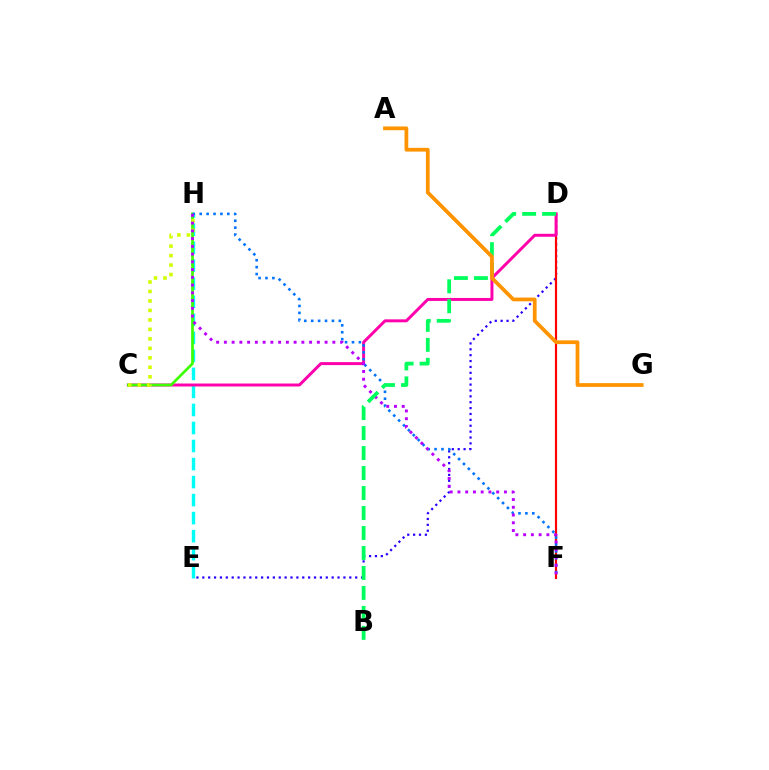{('D', 'E'): [{'color': '#2500ff', 'line_style': 'dotted', 'thickness': 1.6}], ('D', 'F'): [{'color': '#ff0000', 'line_style': 'solid', 'thickness': 1.56}], ('E', 'H'): [{'color': '#00fff6', 'line_style': 'dashed', 'thickness': 2.45}], ('C', 'D'): [{'color': '#ff00ac', 'line_style': 'solid', 'thickness': 2.13}], ('C', 'H'): [{'color': '#3dff00', 'line_style': 'solid', 'thickness': 1.94}, {'color': '#d1ff00', 'line_style': 'dotted', 'thickness': 2.58}], ('F', 'H'): [{'color': '#0074ff', 'line_style': 'dotted', 'thickness': 1.88}, {'color': '#b900ff', 'line_style': 'dotted', 'thickness': 2.11}], ('B', 'D'): [{'color': '#00ff5c', 'line_style': 'dashed', 'thickness': 2.71}], ('A', 'G'): [{'color': '#ff9400', 'line_style': 'solid', 'thickness': 2.7}]}